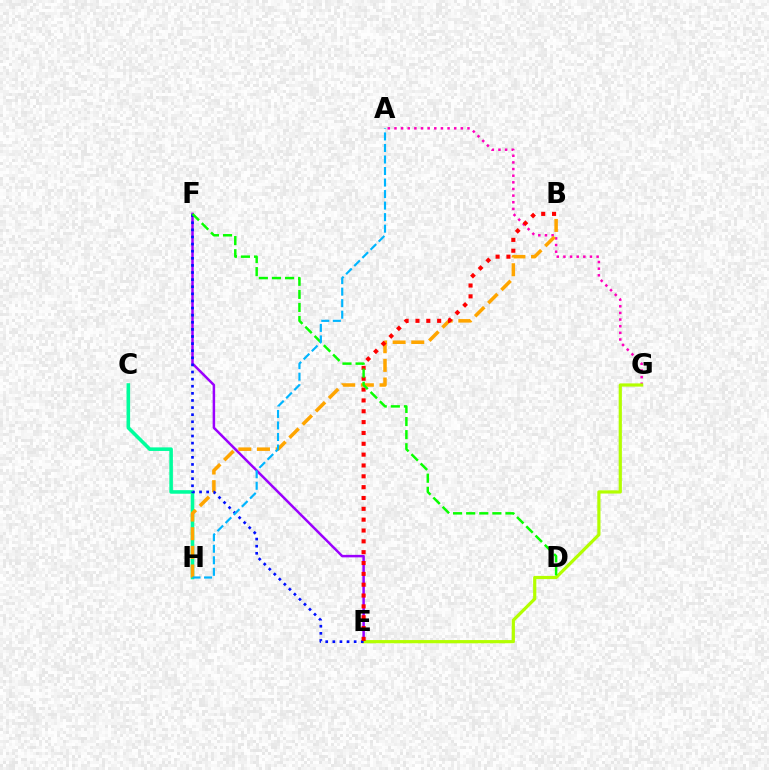{('E', 'F'): [{'color': '#9b00ff', 'line_style': 'solid', 'thickness': 1.8}, {'color': '#0010ff', 'line_style': 'dotted', 'thickness': 1.93}], ('C', 'H'): [{'color': '#00ff9d', 'line_style': 'solid', 'thickness': 2.57}], ('A', 'G'): [{'color': '#ff00bd', 'line_style': 'dotted', 'thickness': 1.8}], ('E', 'G'): [{'color': '#b3ff00', 'line_style': 'solid', 'thickness': 2.3}], ('B', 'H'): [{'color': '#ffa500', 'line_style': 'dashed', 'thickness': 2.53}], ('B', 'E'): [{'color': '#ff0000', 'line_style': 'dotted', 'thickness': 2.95}], ('D', 'F'): [{'color': '#08ff00', 'line_style': 'dashed', 'thickness': 1.78}], ('A', 'H'): [{'color': '#00b5ff', 'line_style': 'dashed', 'thickness': 1.57}]}